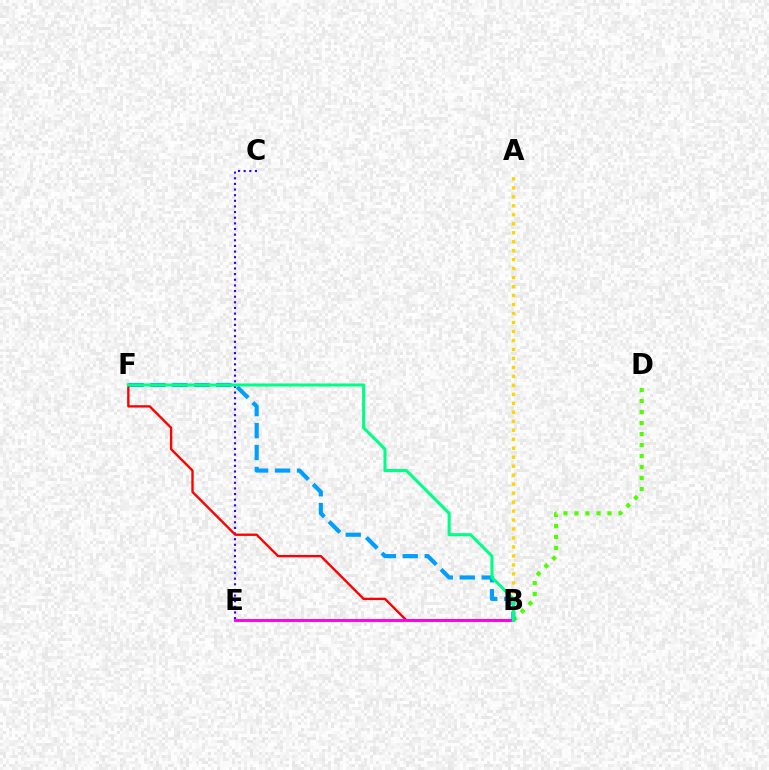{('A', 'B'): [{'color': '#ffd500', 'line_style': 'dotted', 'thickness': 2.44}], ('B', 'D'): [{'color': '#4fff00', 'line_style': 'dotted', 'thickness': 2.99}], ('C', 'E'): [{'color': '#3700ff', 'line_style': 'dotted', 'thickness': 1.53}], ('B', 'F'): [{'color': '#009eff', 'line_style': 'dashed', 'thickness': 2.98}, {'color': '#ff0000', 'line_style': 'solid', 'thickness': 1.7}, {'color': '#00ff86', 'line_style': 'solid', 'thickness': 2.21}], ('B', 'E'): [{'color': '#ff00ed', 'line_style': 'solid', 'thickness': 2.09}]}